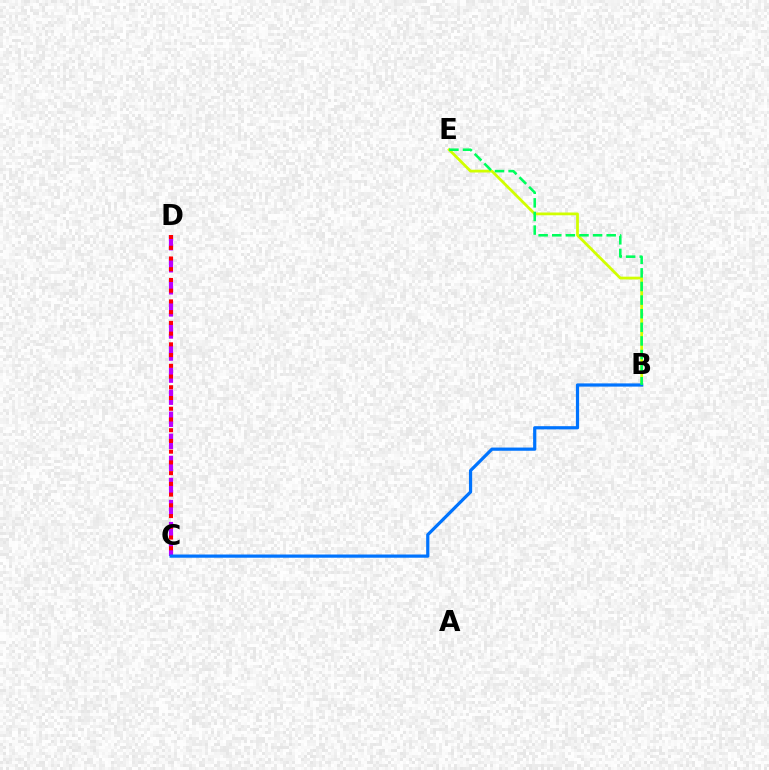{('B', 'E'): [{'color': '#d1ff00', 'line_style': 'solid', 'thickness': 2.0}, {'color': '#00ff5c', 'line_style': 'dashed', 'thickness': 1.85}], ('C', 'D'): [{'color': '#b900ff', 'line_style': 'dashed', 'thickness': 3.0}, {'color': '#ff0000', 'line_style': 'dotted', 'thickness': 2.92}], ('B', 'C'): [{'color': '#0074ff', 'line_style': 'solid', 'thickness': 2.31}]}